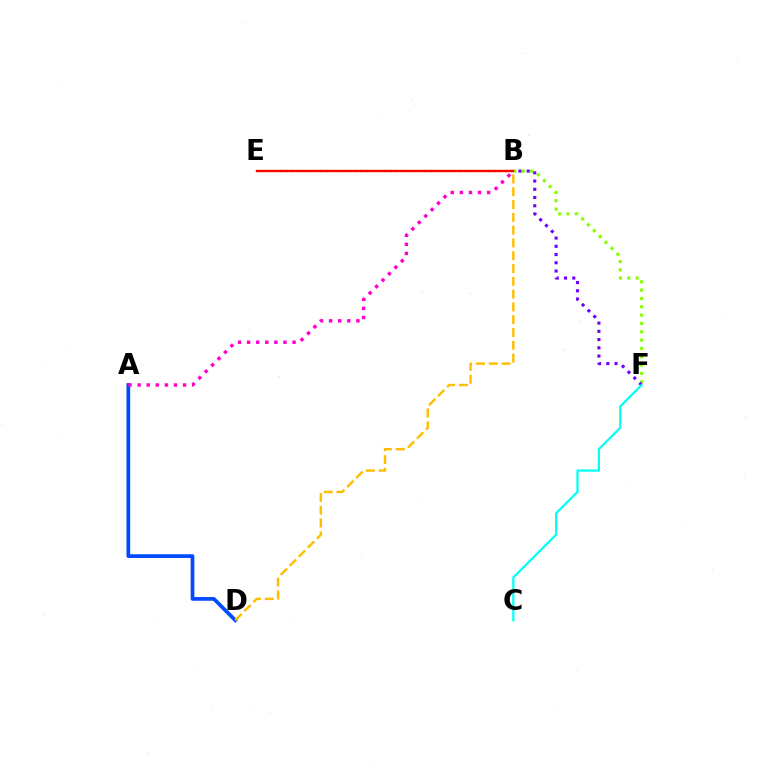{('A', 'D'): [{'color': '#004bff', 'line_style': 'solid', 'thickness': 2.67}], ('B', 'E'): [{'color': '#00ff39', 'line_style': 'dotted', 'thickness': 1.57}, {'color': '#ff0000', 'line_style': 'solid', 'thickness': 1.7}], ('B', 'F'): [{'color': '#84ff00', 'line_style': 'dotted', 'thickness': 2.26}, {'color': '#7200ff', 'line_style': 'dotted', 'thickness': 2.24}], ('A', 'B'): [{'color': '#ff00cf', 'line_style': 'dotted', 'thickness': 2.47}], ('C', 'F'): [{'color': '#00fff6', 'line_style': 'solid', 'thickness': 1.6}], ('B', 'D'): [{'color': '#ffbd00', 'line_style': 'dashed', 'thickness': 1.74}]}